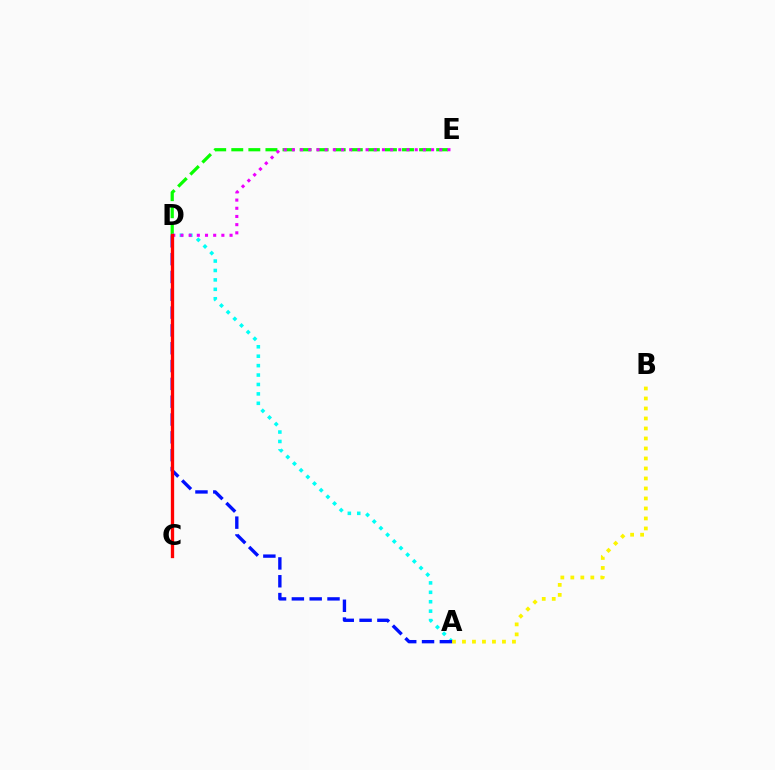{('D', 'E'): [{'color': '#08ff00', 'line_style': 'dashed', 'thickness': 2.32}, {'color': '#ee00ff', 'line_style': 'dotted', 'thickness': 2.22}], ('A', 'D'): [{'color': '#00fff6', 'line_style': 'dotted', 'thickness': 2.56}, {'color': '#0010ff', 'line_style': 'dashed', 'thickness': 2.42}], ('A', 'B'): [{'color': '#fcf500', 'line_style': 'dotted', 'thickness': 2.72}], ('C', 'D'): [{'color': '#ff0000', 'line_style': 'solid', 'thickness': 2.39}]}